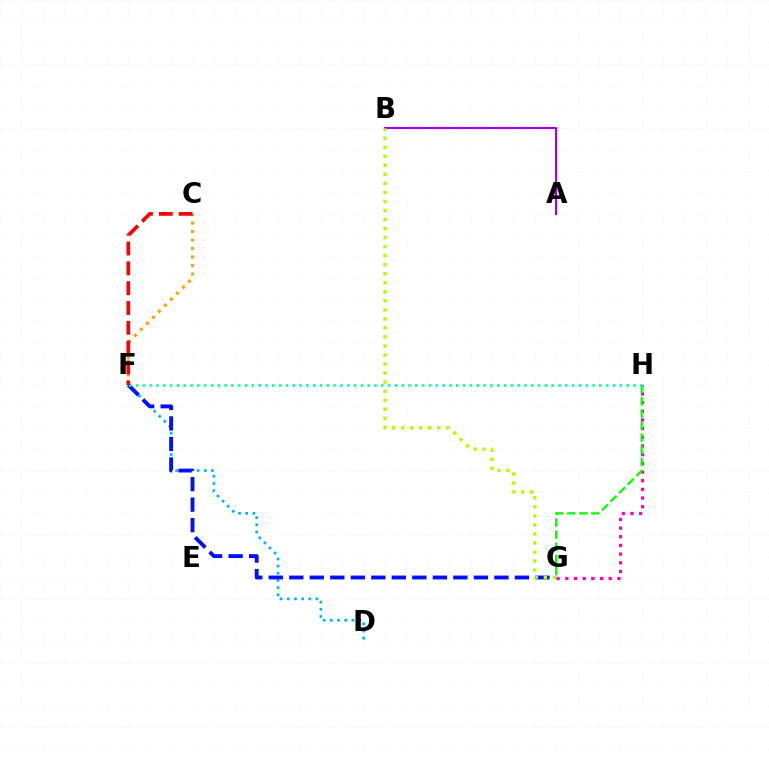{('G', 'H'): [{'color': '#ff00bd', 'line_style': 'dotted', 'thickness': 2.36}, {'color': '#08ff00', 'line_style': 'dashed', 'thickness': 1.65}], ('D', 'F'): [{'color': '#00b5ff', 'line_style': 'dotted', 'thickness': 1.95}], ('F', 'G'): [{'color': '#0010ff', 'line_style': 'dashed', 'thickness': 2.79}], ('A', 'B'): [{'color': '#9b00ff', 'line_style': 'solid', 'thickness': 1.52}], ('C', 'F'): [{'color': '#ffa500', 'line_style': 'dotted', 'thickness': 2.31}, {'color': '#ff0000', 'line_style': 'dashed', 'thickness': 2.69}], ('B', 'G'): [{'color': '#b3ff00', 'line_style': 'dotted', 'thickness': 2.45}], ('F', 'H'): [{'color': '#00ff9d', 'line_style': 'dotted', 'thickness': 1.85}]}